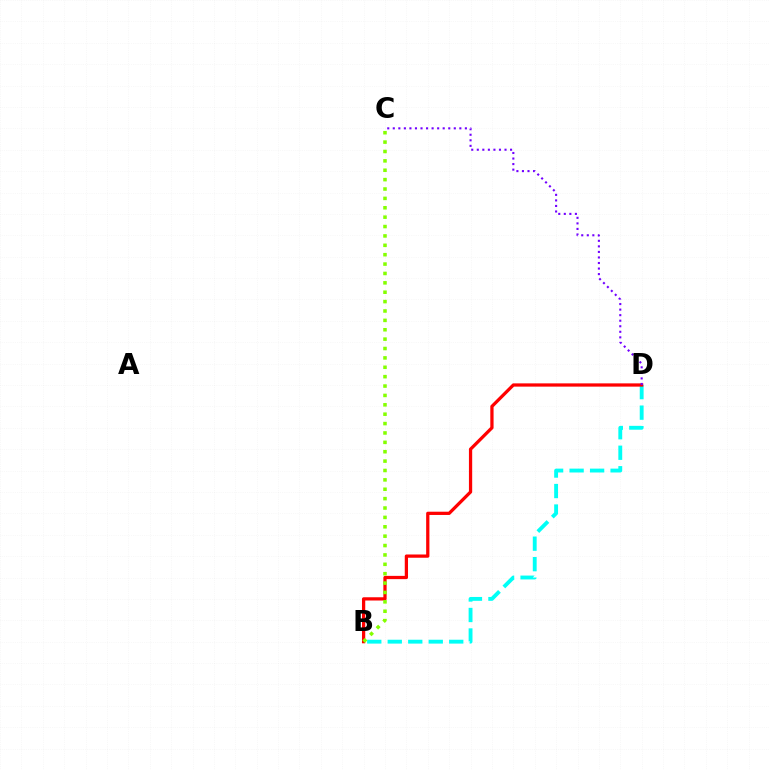{('B', 'D'): [{'color': '#00fff6', 'line_style': 'dashed', 'thickness': 2.78}, {'color': '#ff0000', 'line_style': 'solid', 'thickness': 2.34}], ('C', 'D'): [{'color': '#7200ff', 'line_style': 'dotted', 'thickness': 1.51}], ('B', 'C'): [{'color': '#84ff00', 'line_style': 'dotted', 'thickness': 2.55}]}